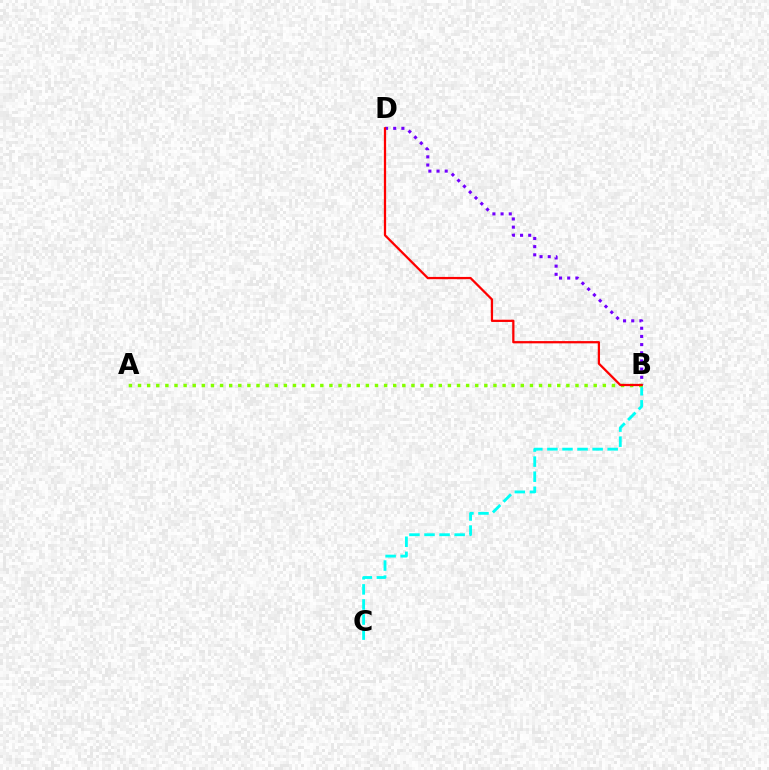{('B', 'D'): [{'color': '#7200ff', 'line_style': 'dotted', 'thickness': 2.22}, {'color': '#ff0000', 'line_style': 'solid', 'thickness': 1.63}], ('B', 'C'): [{'color': '#00fff6', 'line_style': 'dashed', 'thickness': 2.05}], ('A', 'B'): [{'color': '#84ff00', 'line_style': 'dotted', 'thickness': 2.48}]}